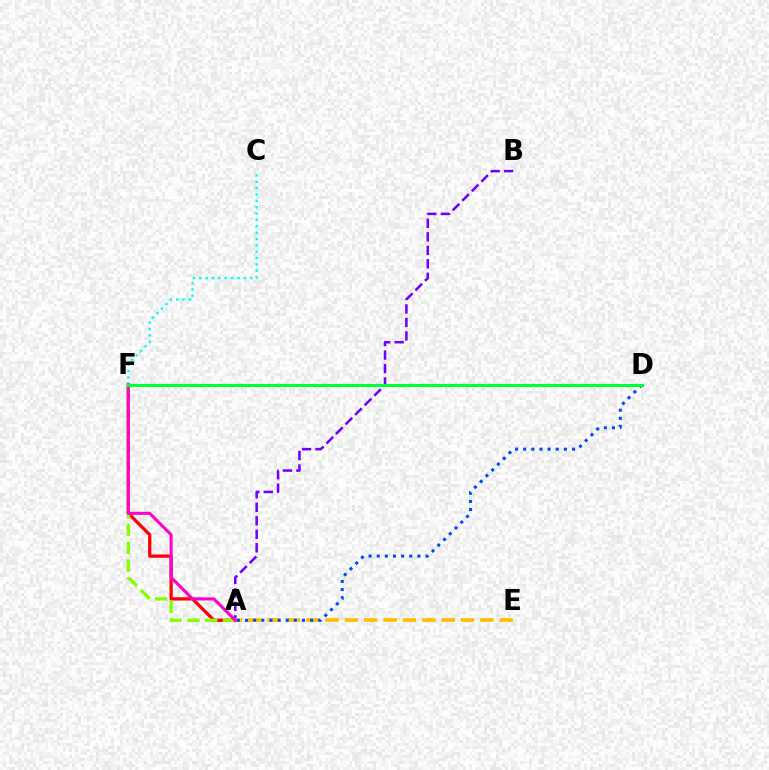{('A', 'F'): [{'color': '#ff0000', 'line_style': 'solid', 'thickness': 2.33}, {'color': '#84ff00', 'line_style': 'dashed', 'thickness': 2.43}, {'color': '#ff00cf', 'line_style': 'solid', 'thickness': 2.22}], ('A', 'B'): [{'color': '#7200ff', 'line_style': 'dashed', 'thickness': 1.83}], ('C', 'F'): [{'color': '#00fff6', 'line_style': 'dotted', 'thickness': 1.73}], ('A', 'E'): [{'color': '#ffbd00', 'line_style': 'dashed', 'thickness': 2.63}], ('A', 'D'): [{'color': '#004bff', 'line_style': 'dotted', 'thickness': 2.21}], ('D', 'F'): [{'color': '#00ff39', 'line_style': 'solid', 'thickness': 2.24}]}